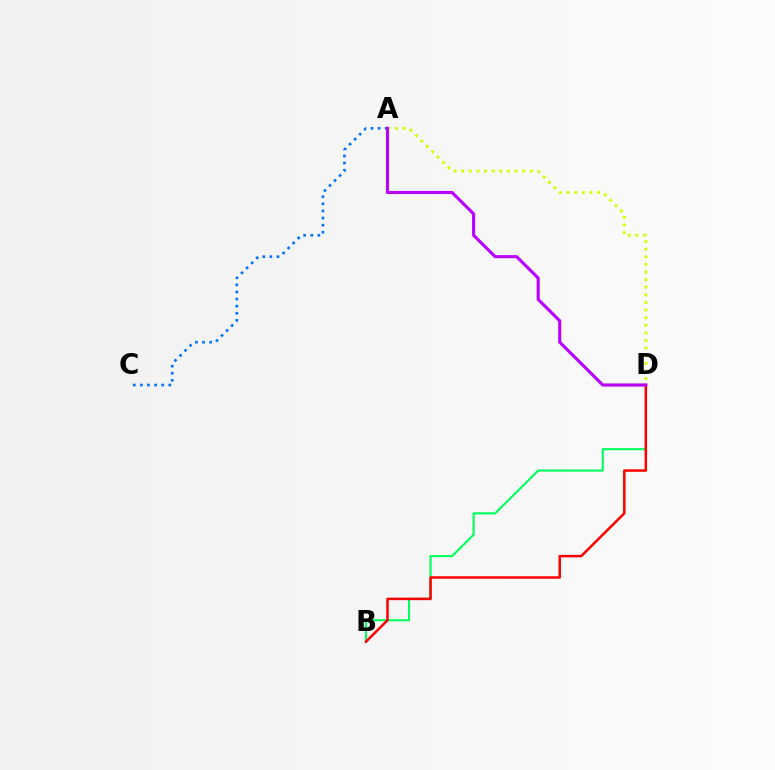{('A', 'D'): [{'color': '#d1ff00', 'line_style': 'dotted', 'thickness': 2.07}, {'color': '#b900ff', 'line_style': 'solid', 'thickness': 2.22}], ('B', 'D'): [{'color': '#00ff5c', 'line_style': 'solid', 'thickness': 1.51}, {'color': '#ff0000', 'line_style': 'solid', 'thickness': 1.8}], ('A', 'C'): [{'color': '#0074ff', 'line_style': 'dotted', 'thickness': 1.93}]}